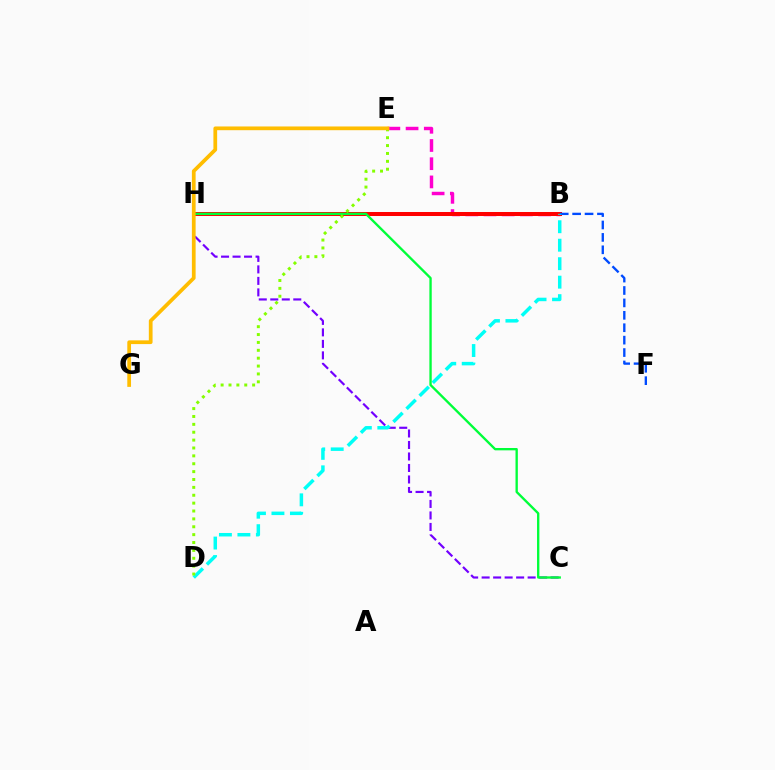{('B', 'E'): [{'color': '#ff00cf', 'line_style': 'dashed', 'thickness': 2.47}], ('C', 'H'): [{'color': '#7200ff', 'line_style': 'dashed', 'thickness': 1.56}, {'color': '#00ff39', 'line_style': 'solid', 'thickness': 1.69}], ('B', 'H'): [{'color': '#ff0000', 'line_style': 'solid', 'thickness': 2.89}], ('B', 'F'): [{'color': '#004bff', 'line_style': 'dashed', 'thickness': 1.69}], ('B', 'D'): [{'color': '#00fff6', 'line_style': 'dashed', 'thickness': 2.51}], ('D', 'E'): [{'color': '#84ff00', 'line_style': 'dotted', 'thickness': 2.14}], ('E', 'G'): [{'color': '#ffbd00', 'line_style': 'solid', 'thickness': 2.69}]}